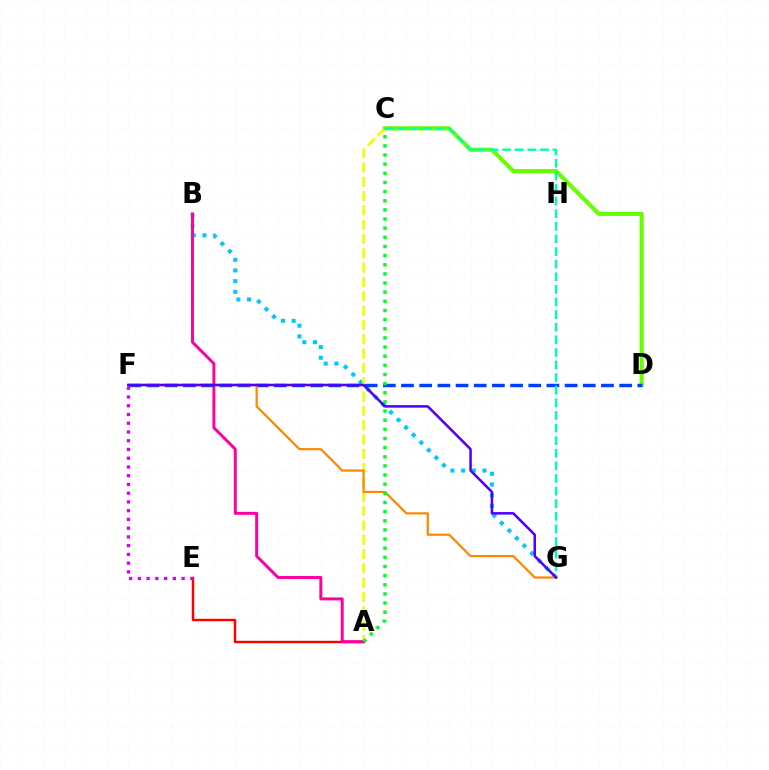{('B', 'G'): [{'color': '#00c7ff', 'line_style': 'dotted', 'thickness': 2.9}], ('C', 'D'): [{'color': '#66ff00', 'line_style': 'solid', 'thickness': 2.97}], ('A', 'E'): [{'color': '#ff0000', 'line_style': 'solid', 'thickness': 1.76}], ('A', 'C'): [{'color': '#eeff00', 'line_style': 'dashed', 'thickness': 1.95}, {'color': '#00ff27', 'line_style': 'dotted', 'thickness': 2.48}], ('A', 'B'): [{'color': '#ff00a0', 'line_style': 'solid', 'thickness': 2.14}], ('D', 'F'): [{'color': '#003fff', 'line_style': 'dashed', 'thickness': 2.47}], ('C', 'G'): [{'color': '#00ffaf', 'line_style': 'dashed', 'thickness': 1.71}], ('E', 'F'): [{'color': '#d600ff', 'line_style': 'dotted', 'thickness': 2.38}], ('F', 'G'): [{'color': '#ff8800', 'line_style': 'solid', 'thickness': 1.6}, {'color': '#4f00ff', 'line_style': 'solid', 'thickness': 1.83}]}